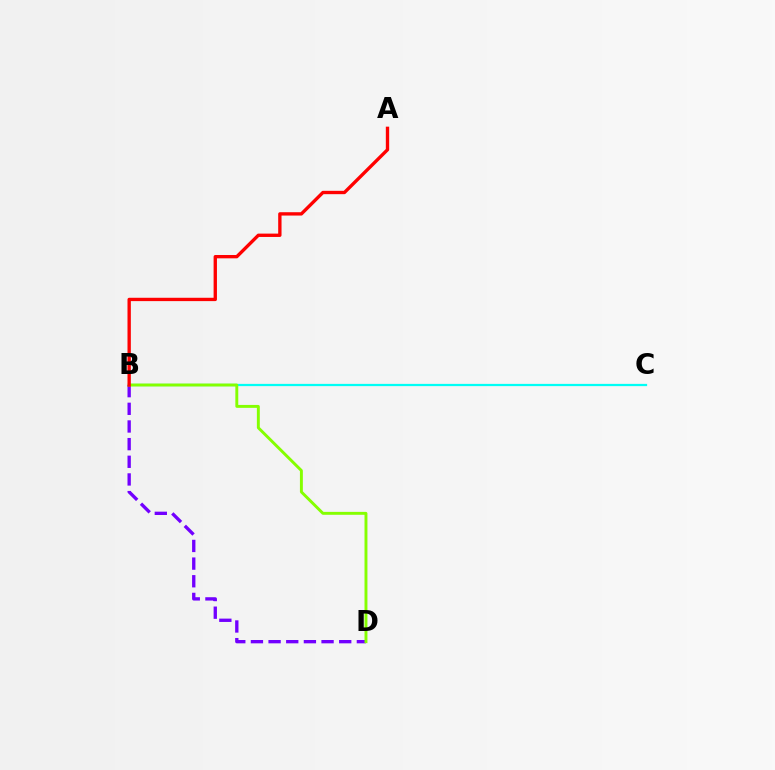{('B', 'D'): [{'color': '#7200ff', 'line_style': 'dashed', 'thickness': 2.4}, {'color': '#84ff00', 'line_style': 'solid', 'thickness': 2.1}], ('B', 'C'): [{'color': '#00fff6', 'line_style': 'solid', 'thickness': 1.62}], ('A', 'B'): [{'color': '#ff0000', 'line_style': 'solid', 'thickness': 2.41}]}